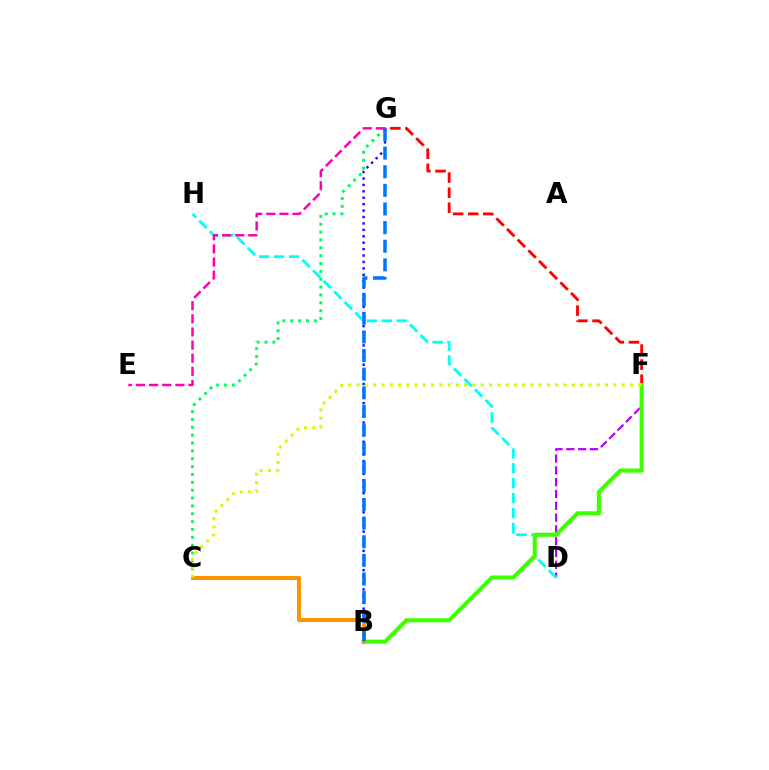{('F', 'G'): [{'color': '#ff0000', 'line_style': 'dashed', 'thickness': 2.05}], ('B', 'G'): [{'color': '#2500ff', 'line_style': 'dotted', 'thickness': 1.74}, {'color': '#0074ff', 'line_style': 'dashed', 'thickness': 2.53}], ('D', 'F'): [{'color': '#b900ff', 'line_style': 'dashed', 'thickness': 1.6}], ('C', 'G'): [{'color': '#00ff5c', 'line_style': 'dotted', 'thickness': 2.13}], ('D', 'H'): [{'color': '#00fff6', 'line_style': 'dashed', 'thickness': 2.03}], ('B', 'F'): [{'color': '#3dff00', 'line_style': 'solid', 'thickness': 2.95}], ('B', 'C'): [{'color': '#ff9400', 'line_style': 'solid', 'thickness': 2.87}], ('C', 'F'): [{'color': '#d1ff00', 'line_style': 'dotted', 'thickness': 2.25}], ('E', 'G'): [{'color': '#ff00ac', 'line_style': 'dashed', 'thickness': 1.78}]}